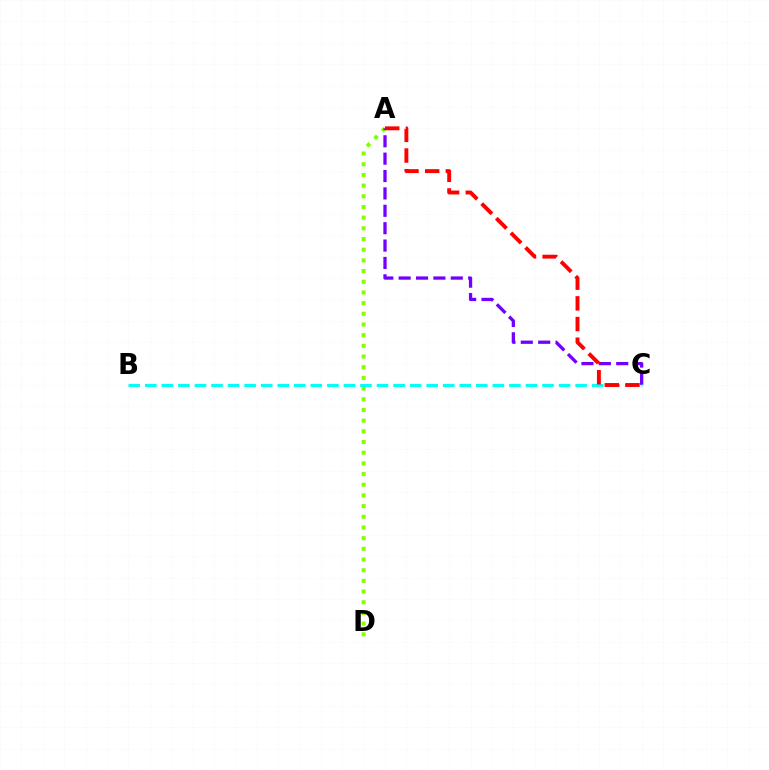{('A', 'D'): [{'color': '#84ff00', 'line_style': 'dotted', 'thickness': 2.9}], ('A', 'C'): [{'color': '#7200ff', 'line_style': 'dashed', 'thickness': 2.36}, {'color': '#ff0000', 'line_style': 'dashed', 'thickness': 2.81}], ('B', 'C'): [{'color': '#00fff6', 'line_style': 'dashed', 'thickness': 2.25}]}